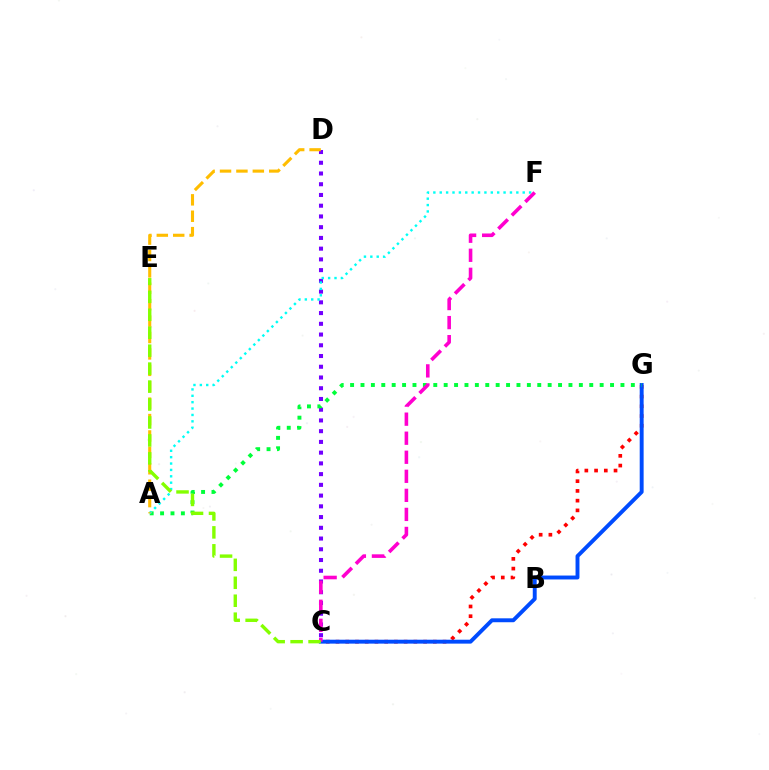{('C', 'G'): [{'color': '#ff0000', 'line_style': 'dotted', 'thickness': 2.64}, {'color': '#004bff', 'line_style': 'solid', 'thickness': 2.82}], ('C', 'D'): [{'color': '#7200ff', 'line_style': 'dotted', 'thickness': 2.92}], ('A', 'G'): [{'color': '#00ff39', 'line_style': 'dotted', 'thickness': 2.83}], ('A', 'F'): [{'color': '#00fff6', 'line_style': 'dotted', 'thickness': 1.73}], ('A', 'D'): [{'color': '#ffbd00', 'line_style': 'dashed', 'thickness': 2.23}], ('C', 'F'): [{'color': '#ff00cf', 'line_style': 'dashed', 'thickness': 2.59}], ('C', 'E'): [{'color': '#84ff00', 'line_style': 'dashed', 'thickness': 2.44}]}